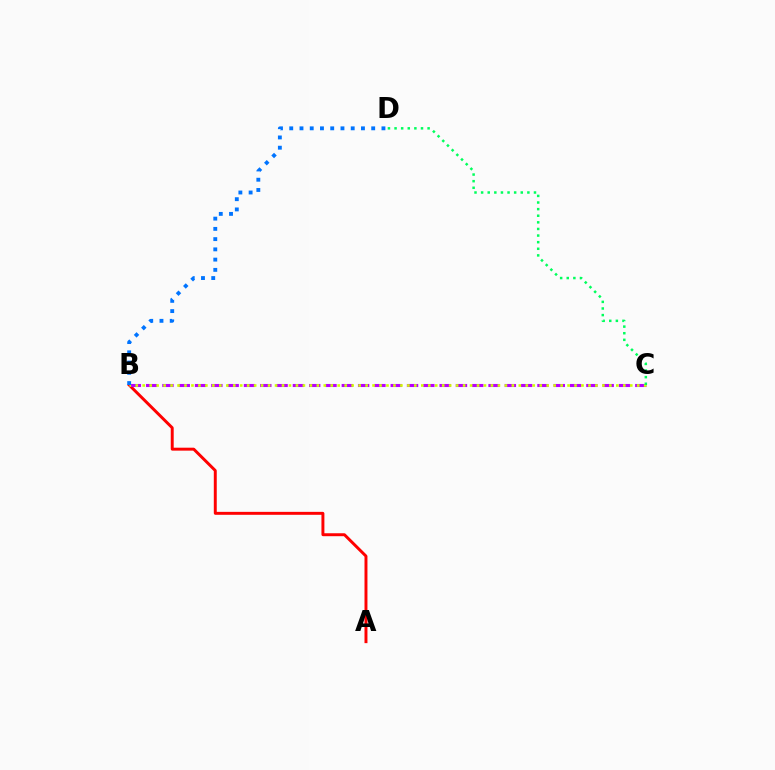{('A', 'B'): [{'color': '#ff0000', 'line_style': 'solid', 'thickness': 2.12}], ('B', 'C'): [{'color': '#b900ff', 'line_style': 'dashed', 'thickness': 2.21}, {'color': '#d1ff00', 'line_style': 'dotted', 'thickness': 1.89}], ('C', 'D'): [{'color': '#00ff5c', 'line_style': 'dotted', 'thickness': 1.8}], ('B', 'D'): [{'color': '#0074ff', 'line_style': 'dotted', 'thickness': 2.78}]}